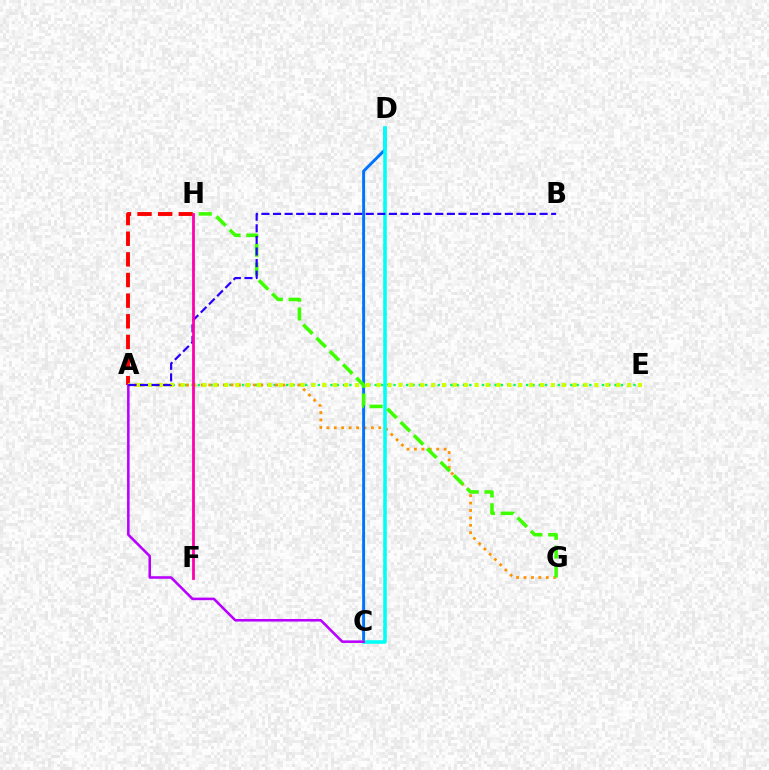{('A', 'E'): [{'color': '#00ff5c', 'line_style': 'dotted', 'thickness': 1.72}, {'color': '#d1ff00', 'line_style': 'dotted', 'thickness': 2.96}], ('A', 'G'): [{'color': '#ff9400', 'line_style': 'dotted', 'thickness': 2.02}], ('C', 'D'): [{'color': '#0074ff', 'line_style': 'solid', 'thickness': 2.11}, {'color': '#00fff6', 'line_style': 'solid', 'thickness': 2.56}], ('A', 'H'): [{'color': '#ff0000', 'line_style': 'dashed', 'thickness': 2.8}], ('A', 'C'): [{'color': '#b900ff', 'line_style': 'solid', 'thickness': 1.84}], ('G', 'H'): [{'color': '#3dff00', 'line_style': 'dashed', 'thickness': 2.55}], ('A', 'B'): [{'color': '#2500ff', 'line_style': 'dashed', 'thickness': 1.57}], ('F', 'H'): [{'color': '#ff00ac', 'line_style': 'solid', 'thickness': 2.01}]}